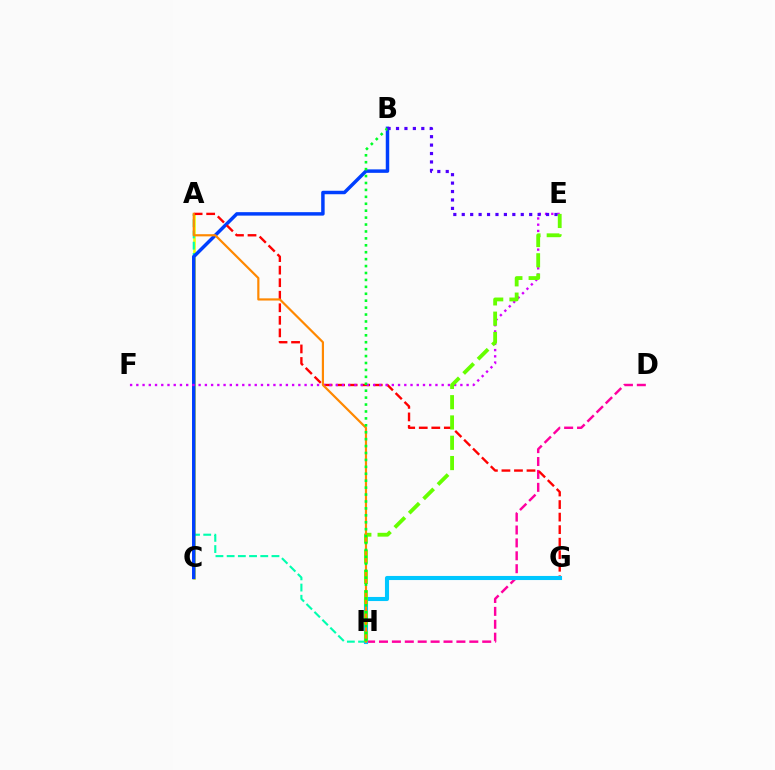{('A', 'C'): [{'color': '#eeff00', 'line_style': 'solid', 'thickness': 1.89}], ('A', 'H'): [{'color': '#00ffaf', 'line_style': 'dashed', 'thickness': 1.52}, {'color': '#ff8800', 'line_style': 'solid', 'thickness': 1.58}], ('D', 'H'): [{'color': '#ff00a0', 'line_style': 'dashed', 'thickness': 1.75}], ('B', 'C'): [{'color': '#003fff', 'line_style': 'solid', 'thickness': 2.49}], ('A', 'G'): [{'color': '#ff0000', 'line_style': 'dashed', 'thickness': 1.7}], ('G', 'H'): [{'color': '#00c7ff', 'line_style': 'solid', 'thickness': 2.95}], ('E', 'F'): [{'color': '#d600ff', 'line_style': 'dotted', 'thickness': 1.69}], ('E', 'H'): [{'color': '#66ff00', 'line_style': 'dashed', 'thickness': 2.76}], ('B', 'H'): [{'color': '#00ff27', 'line_style': 'dotted', 'thickness': 1.88}], ('B', 'E'): [{'color': '#4f00ff', 'line_style': 'dotted', 'thickness': 2.29}]}